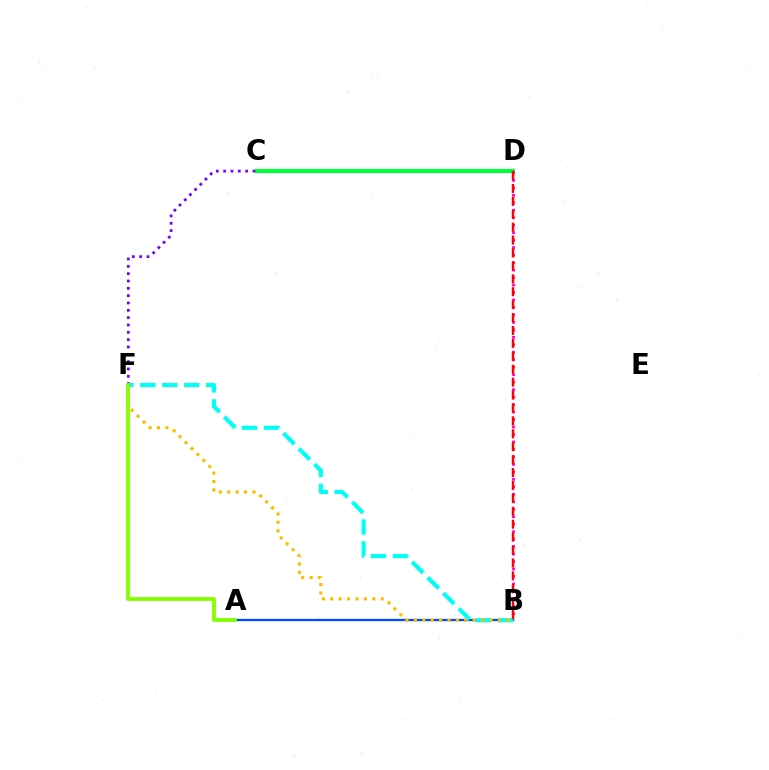{('A', 'B'): [{'color': '#004bff', 'line_style': 'solid', 'thickness': 1.65}], ('C', 'D'): [{'color': '#00ff39', 'line_style': 'solid', 'thickness': 2.98}], ('B', 'D'): [{'color': '#ff00cf', 'line_style': 'dotted', 'thickness': 2.03}, {'color': '#ff0000', 'line_style': 'dashed', 'thickness': 1.75}], ('B', 'F'): [{'color': '#00fff6', 'line_style': 'dashed', 'thickness': 2.99}, {'color': '#ffbd00', 'line_style': 'dotted', 'thickness': 2.28}], ('C', 'F'): [{'color': '#7200ff', 'line_style': 'dotted', 'thickness': 1.99}], ('A', 'F'): [{'color': '#84ff00', 'line_style': 'solid', 'thickness': 2.74}]}